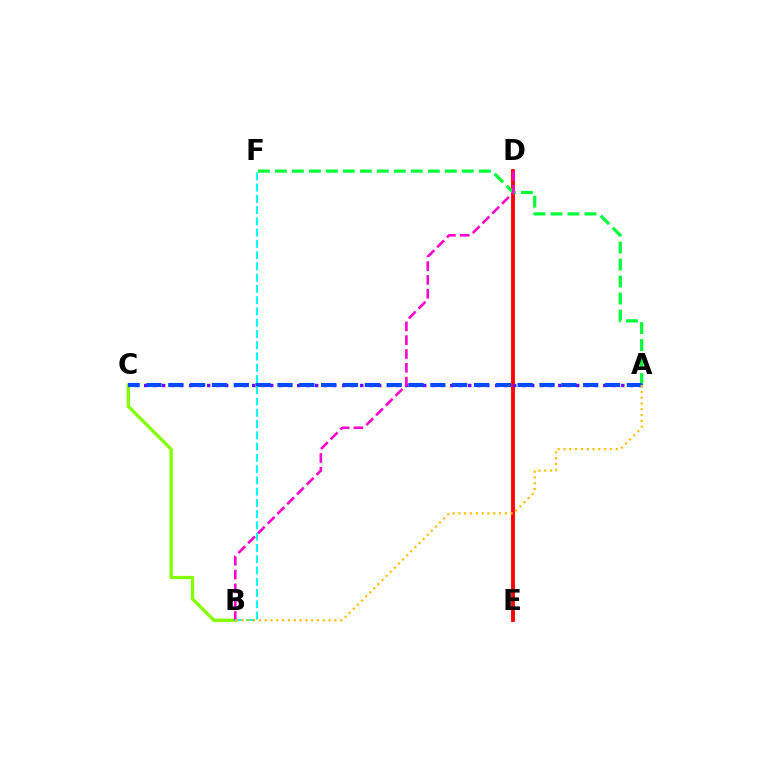{('B', 'C'): [{'color': '#84ff00', 'line_style': 'solid', 'thickness': 2.36}], ('D', 'E'): [{'color': '#ff0000', 'line_style': 'solid', 'thickness': 2.76}], ('A', 'F'): [{'color': '#00ff39', 'line_style': 'dashed', 'thickness': 2.31}], ('A', 'C'): [{'color': '#7200ff', 'line_style': 'dotted', 'thickness': 2.45}, {'color': '#004bff', 'line_style': 'dashed', 'thickness': 2.97}], ('B', 'D'): [{'color': '#ff00cf', 'line_style': 'dashed', 'thickness': 1.88}], ('B', 'F'): [{'color': '#00fff6', 'line_style': 'dashed', 'thickness': 1.53}], ('A', 'B'): [{'color': '#ffbd00', 'line_style': 'dotted', 'thickness': 1.58}]}